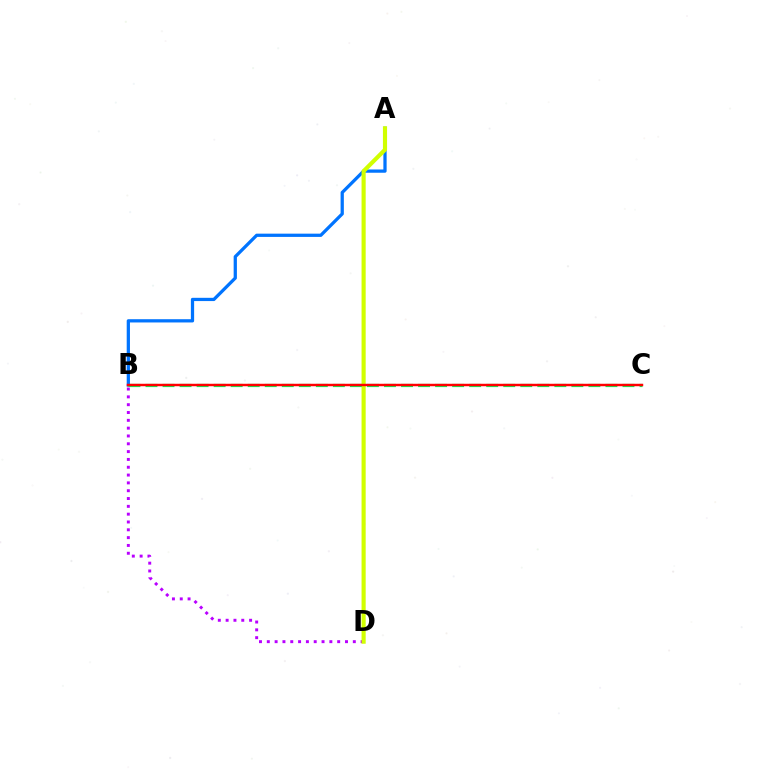{('A', 'B'): [{'color': '#0074ff', 'line_style': 'solid', 'thickness': 2.34}], ('B', 'D'): [{'color': '#b900ff', 'line_style': 'dotted', 'thickness': 2.12}], ('A', 'D'): [{'color': '#d1ff00', 'line_style': 'solid', 'thickness': 2.98}], ('B', 'C'): [{'color': '#00ff5c', 'line_style': 'dashed', 'thickness': 2.31}, {'color': '#ff0000', 'line_style': 'solid', 'thickness': 1.76}]}